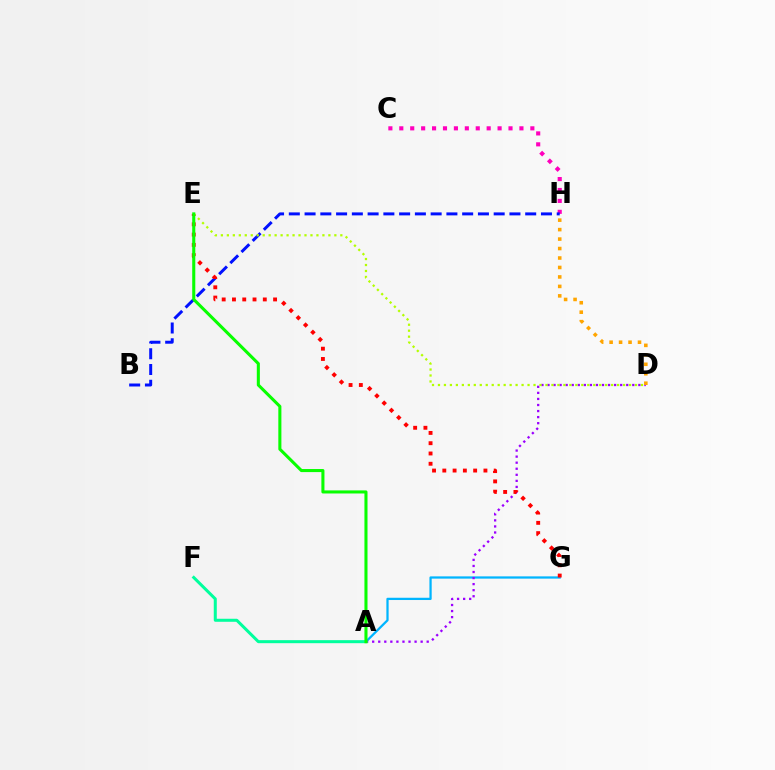{('A', 'G'): [{'color': '#00b5ff', 'line_style': 'solid', 'thickness': 1.63}], ('A', 'D'): [{'color': '#9b00ff', 'line_style': 'dotted', 'thickness': 1.65}], ('D', 'H'): [{'color': '#ffa500', 'line_style': 'dotted', 'thickness': 2.57}], ('C', 'H'): [{'color': '#ff00bd', 'line_style': 'dotted', 'thickness': 2.97}], ('B', 'H'): [{'color': '#0010ff', 'line_style': 'dashed', 'thickness': 2.14}], ('A', 'F'): [{'color': '#00ff9d', 'line_style': 'solid', 'thickness': 2.18}], ('E', 'G'): [{'color': '#ff0000', 'line_style': 'dotted', 'thickness': 2.79}], ('D', 'E'): [{'color': '#b3ff00', 'line_style': 'dotted', 'thickness': 1.62}], ('A', 'E'): [{'color': '#08ff00', 'line_style': 'solid', 'thickness': 2.21}]}